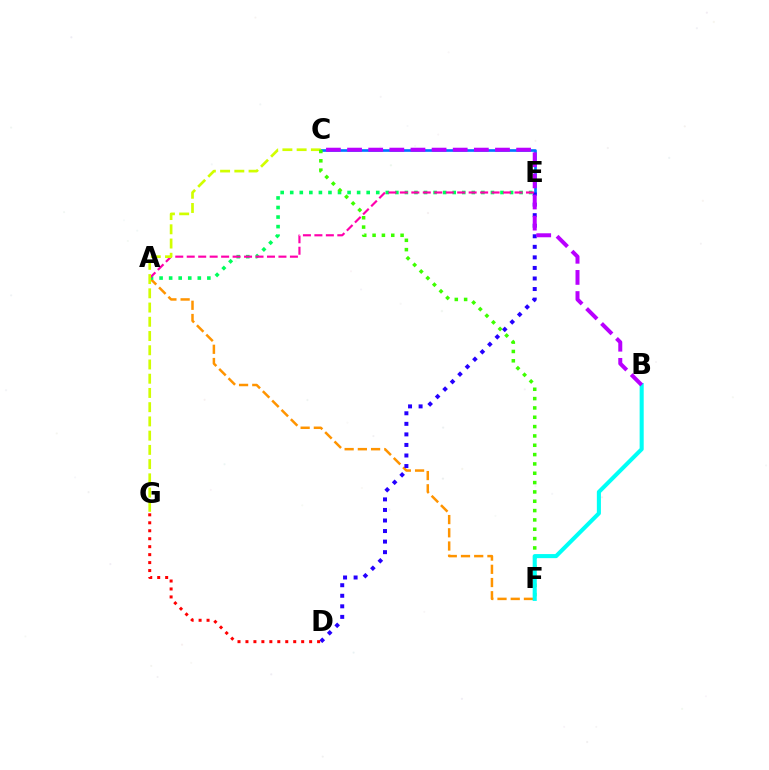{('A', 'F'): [{'color': '#ff9400', 'line_style': 'dashed', 'thickness': 1.8}], ('A', 'E'): [{'color': '#00ff5c', 'line_style': 'dotted', 'thickness': 2.6}, {'color': '#ff00ac', 'line_style': 'dashed', 'thickness': 1.56}], ('C', 'E'): [{'color': '#0074ff', 'line_style': 'solid', 'thickness': 1.91}], ('D', 'E'): [{'color': '#2500ff', 'line_style': 'dotted', 'thickness': 2.87}], ('C', 'G'): [{'color': '#d1ff00', 'line_style': 'dashed', 'thickness': 1.93}], ('C', 'F'): [{'color': '#3dff00', 'line_style': 'dotted', 'thickness': 2.54}], ('D', 'G'): [{'color': '#ff0000', 'line_style': 'dotted', 'thickness': 2.16}], ('B', 'F'): [{'color': '#00fff6', 'line_style': 'solid', 'thickness': 2.93}], ('B', 'C'): [{'color': '#b900ff', 'line_style': 'dashed', 'thickness': 2.87}]}